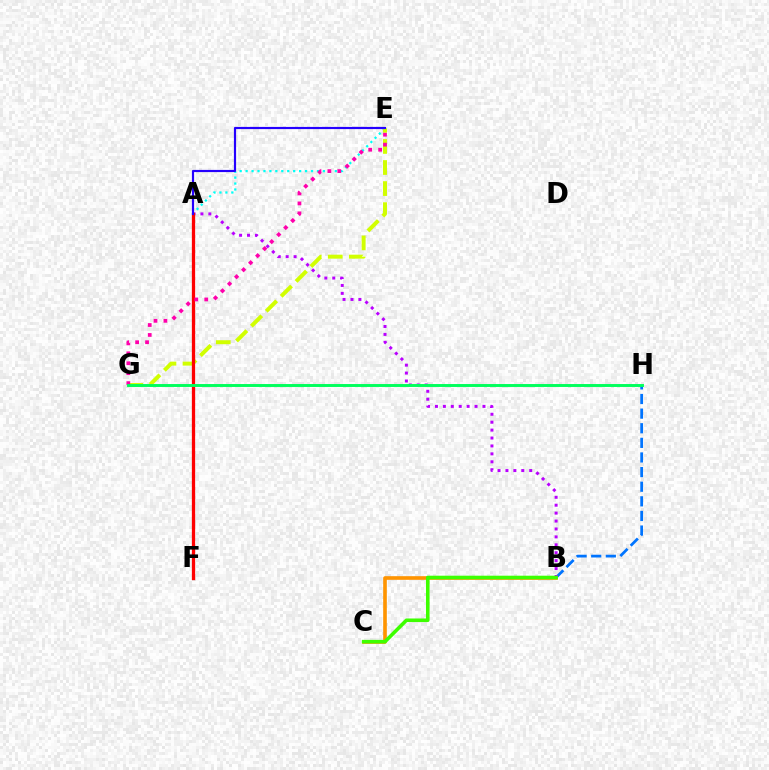{('B', 'H'): [{'color': '#0074ff', 'line_style': 'dashed', 'thickness': 1.99}], ('A', 'E'): [{'color': '#00fff6', 'line_style': 'dotted', 'thickness': 1.62}, {'color': '#2500ff', 'line_style': 'solid', 'thickness': 1.57}], ('A', 'B'): [{'color': '#b900ff', 'line_style': 'dotted', 'thickness': 2.15}], ('E', 'G'): [{'color': '#d1ff00', 'line_style': 'dashed', 'thickness': 2.86}, {'color': '#ff00ac', 'line_style': 'dotted', 'thickness': 2.7}], ('A', 'F'): [{'color': '#ff0000', 'line_style': 'solid', 'thickness': 2.36}], ('G', 'H'): [{'color': '#00ff5c', 'line_style': 'solid', 'thickness': 2.1}], ('B', 'C'): [{'color': '#ff9400', 'line_style': 'solid', 'thickness': 2.62}, {'color': '#3dff00', 'line_style': 'solid', 'thickness': 2.58}]}